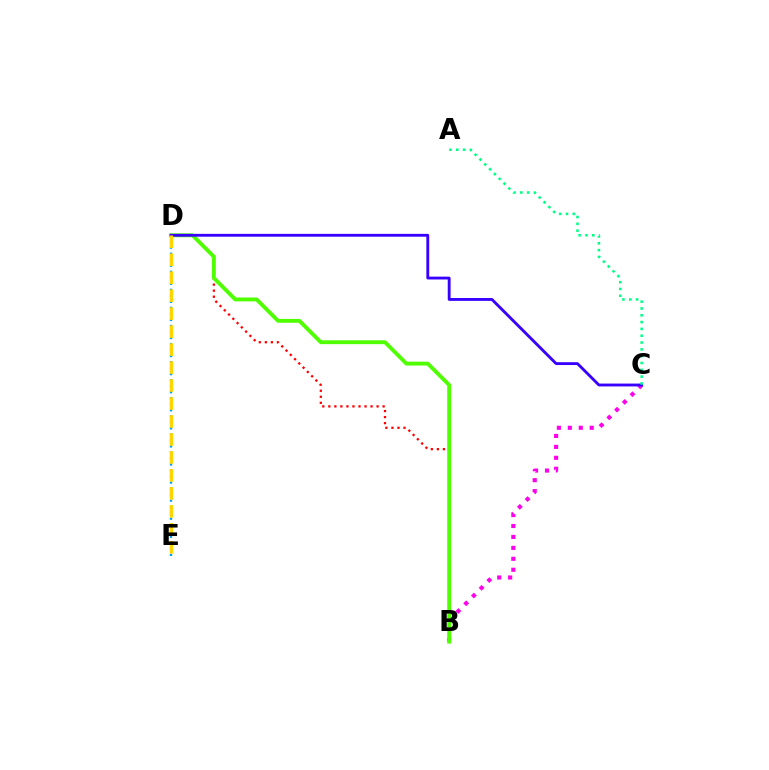{('B', 'D'): [{'color': '#ff0000', 'line_style': 'dotted', 'thickness': 1.64}, {'color': '#4fff00', 'line_style': 'solid', 'thickness': 2.78}], ('B', 'C'): [{'color': '#ff00ed', 'line_style': 'dotted', 'thickness': 2.97}], ('D', 'E'): [{'color': '#009eff', 'line_style': 'dotted', 'thickness': 1.64}, {'color': '#ffd500', 'line_style': 'dashed', 'thickness': 2.44}], ('C', 'D'): [{'color': '#3700ff', 'line_style': 'solid', 'thickness': 2.05}], ('A', 'C'): [{'color': '#00ff86', 'line_style': 'dotted', 'thickness': 1.85}]}